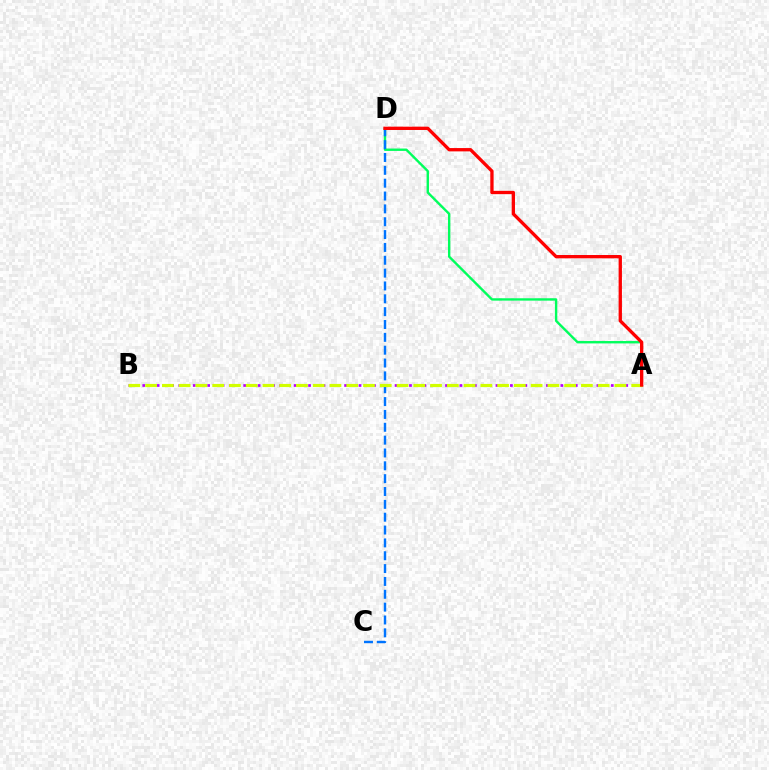{('A', 'D'): [{'color': '#00ff5c', 'line_style': 'solid', 'thickness': 1.71}, {'color': '#ff0000', 'line_style': 'solid', 'thickness': 2.38}], ('A', 'B'): [{'color': '#b900ff', 'line_style': 'dotted', 'thickness': 1.96}, {'color': '#d1ff00', 'line_style': 'dashed', 'thickness': 2.28}], ('C', 'D'): [{'color': '#0074ff', 'line_style': 'dashed', 'thickness': 1.75}]}